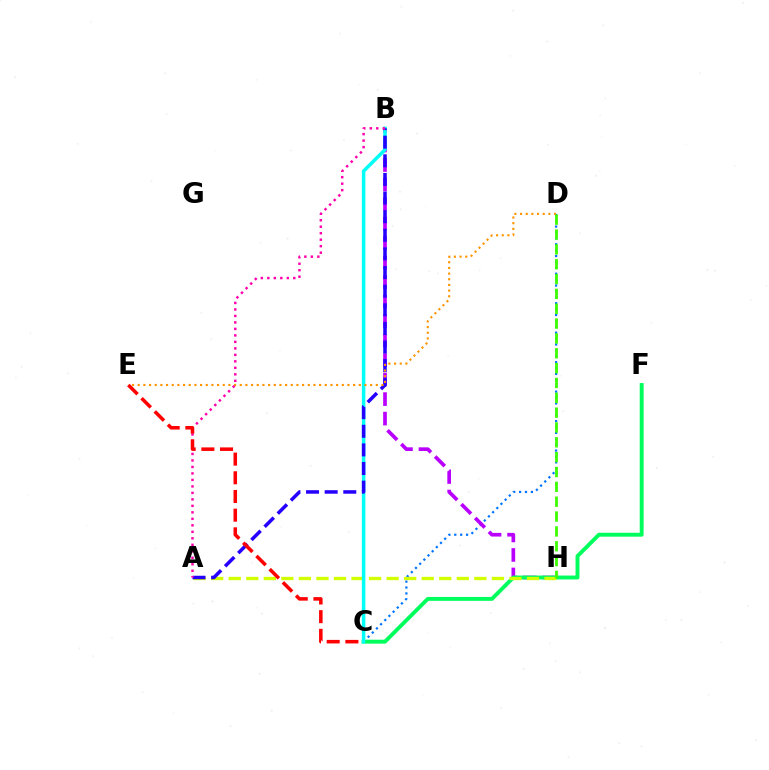{('C', 'D'): [{'color': '#0074ff', 'line_style': 'dotted', 'thickness': 1.6}], ('B', 'H'): [{'color': '#b900ff', 'line_style': 'dashed', 'thickness': 2.65}], ('C', 'F'): [{'color': '#00ff5c', 'line_style': 'solid', 'thickness': 2.81}], ('A', 'H'): [{'color': '#d1ff00', 'line_style': 'dashed', 'thickness': 2.38}], ('B', 'C'): [{'color': '#00fff6', 'line_style': 'solid', 'thickness': 2.52}], ('A', 'B'): [{'color': '#2500ff', 'line_style': 'dashed', 'thickness': 2.53}, {'color': '#ff00ac', 'line_style': 'dotted', 'thickness': 1.76}], ('D', 'E'): [{'color': '#ff9400', 'line_style': 'dotted', 'thickness': 1.54}], ('D', 'H'): [{'color': '#3dff00', 'line_style': 'dashed', 'thickness': 2.02}], ('C', 'E'): [{'color': '#ff0000', 'line_style': 'dashed', 'thickness': 2.54}]}